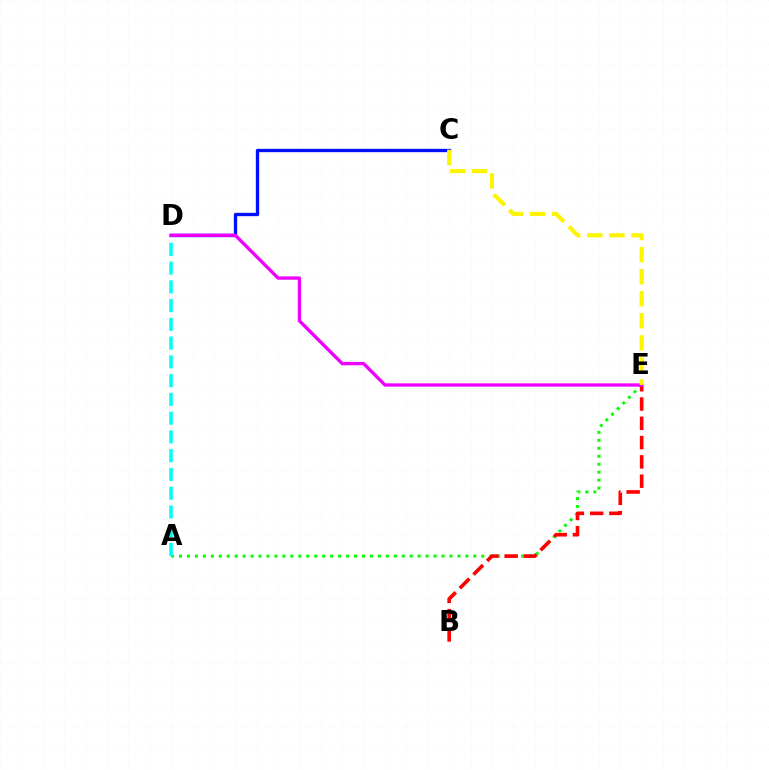{('A', 'E'): [{'color': '#08ff00', 'line_style': 'dotted', 'thickness': 2.16}], ('C', 'D'): [{'color': '#0010ff', 'line_style': 'solid', 'thickness': 2.4}], ('B', 'E'): [{'color': '#ff0000', 'line_style': 'dashed', 'thickness': 2.62}], ('A', 'D'): [{'color': '#00fff6', 'line_style': 'dashed', 'thickness': 2.55}], ('D', 'E'): [{'color': '#ee00ff', 'line_style': 'solid', 'thickness': 2.4}], ('C', 'E'): [{'color': '#fcf500', 'line_style': 'dashed', 'thickness': 3.0}]}